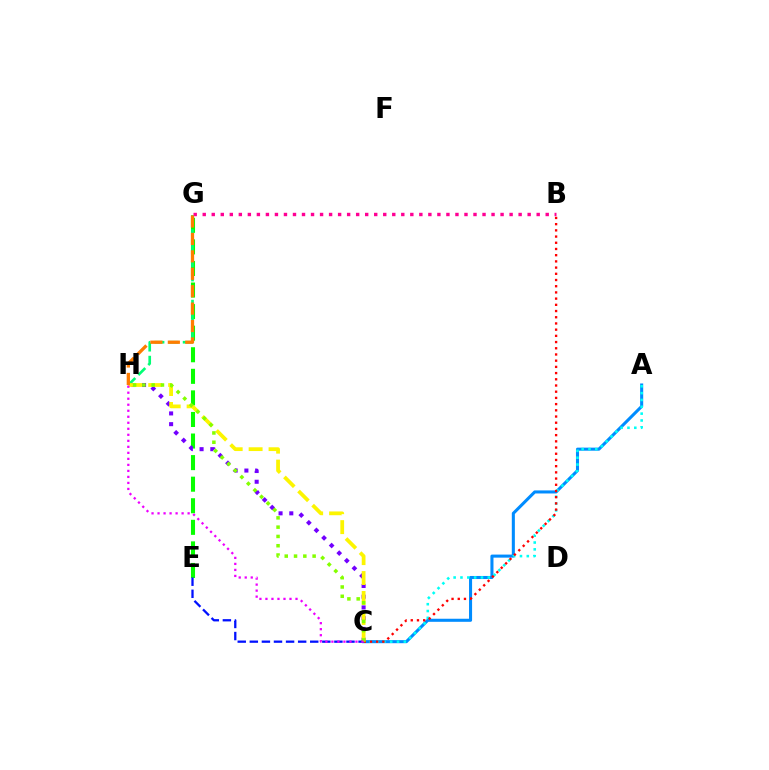{('A', 'C'): [{'color': '#008cff', 'line_style': 'solid', 'thickness': 2.2}, {'color': '#00fff6', 'line_style': 'dotted', 'thickness': 1.86}], ('E', 'G'): [{'color': '#08ff00', 'line_style': 'dashed', 'thickness': 2.93}], ('G', 'H'): [{'color': '#00ff74', 'line_style': 'dashed', 'thickness': 1.92}, {'color': '#ff7c00', 'line_style': 'dashed', 'thickness': 2.37}], ('B', 'G'): [{'color': '#ff0094', 'line_style': 'dotted', 'thickness': 2.45}], ('C', 'H'): [{'color': '#7200ff', 'line_style': 'dotted', 'thickness': 2.92}, {'color': '#fcf500', 'line_style': 'dashed', 'thickness': 2.71}, {'color': '#84ff00', 'line_style': 'dotted', 'thickness': 2.52}, {'color': '#ee00ff', 'line_style': 'dotted', 'thickness': 1.63}], ('B', 'C'): [{'color': '#ff0000', 'line_style': 'dotted', 'thickness': 1.69}], ('C', 'E'): [{'color': '#0010ff', 'line_style': 'dashed', 'thickness': 1.64}]}